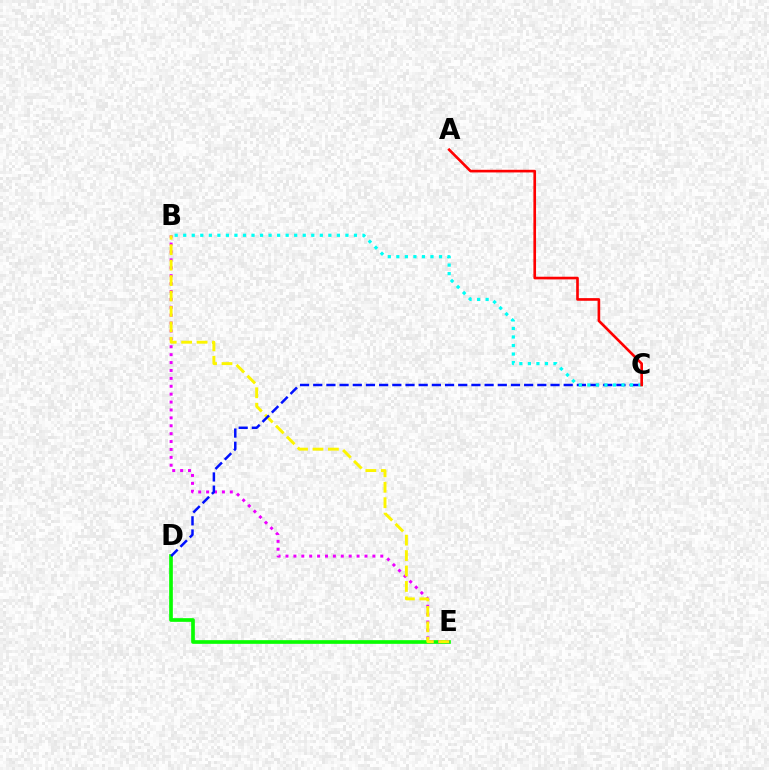{('D', 'E'): [{'color': '#08ff00', 'line_style': 'solid', 'thickness': 2.65}], ('B', 'E'): [{'color': '#ee00ff', 'line_style': 'dotted', 'thickness': 2.15}, {'color': '#fcf500', 'line_style': 'dashed', 'thickness': 2.1}], ('C', 'D'): [{'color': '#0010ff', 'line_style': 'dashed', 'thickness': 1.79}], ('B', 'C'): [{'color': '#00fff6', 'line_style': 'dotted', 'thickness': 2.32}], ('A', 'C'): [{'color': '#ff0000', 'line_style': 'solid', 'thickness': 1.91}]}